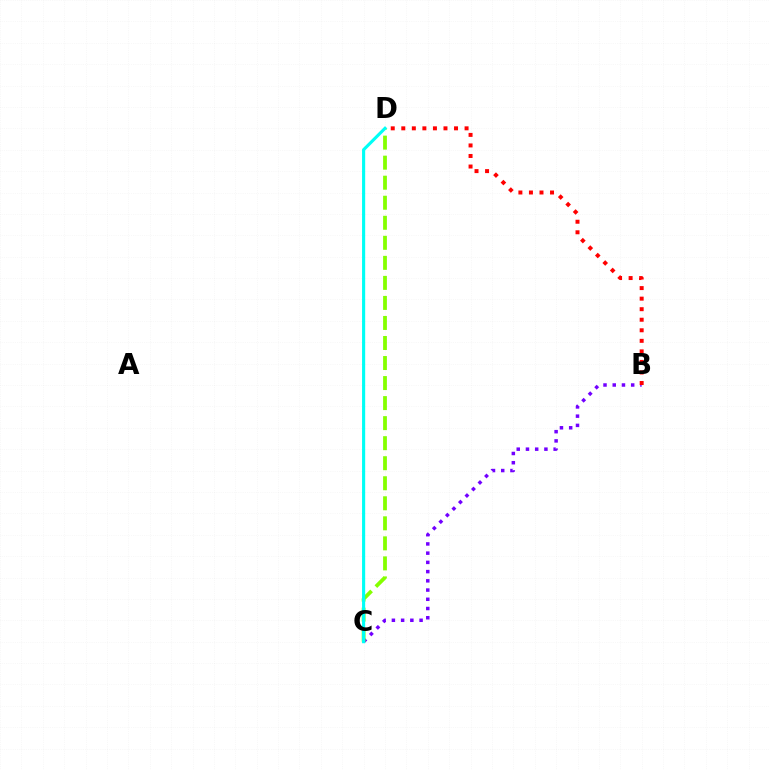{('B', 'C'): [{'color': '#7200ff', 'line_style': 'dotted', 'thickness': 2.51}], ('B', 'D'): [{'color': '#ff0000', 'line_style': 'dotted', 'thickness': 2.87}], ('C', 'D'): [{'color': '#84ff00', 'line_style': 'dashed', 'thickness': 2.72}, {'color': '#00fff6', 'line_style': 'solid', 'thickness': 2.25}]}